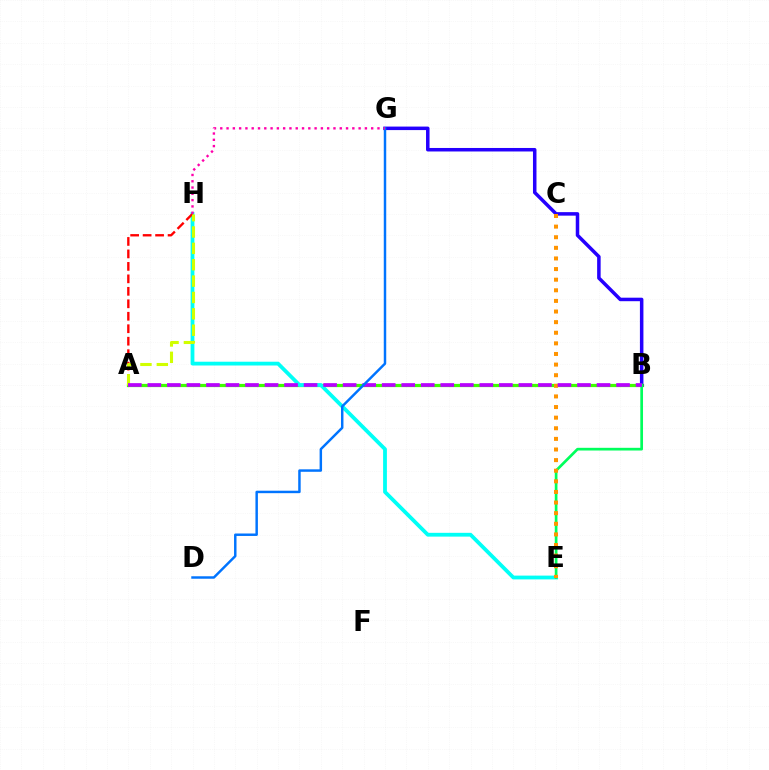{('A', 'B'): [{'color': '#3dff00', 'line_style': 'solid', 'thickness': 2.32}, {'color': '#b900ff', 'line_style': 'dashed', 'thickness': 2.65}], ('E', 'H'): [{'color': '#00fff6', 'line_style': 'solid', 'thickness': 2.73}], ('B', 'G'): [{'color': '#2500ff', 'line_style': 'solid', 'thickness': 2.53}], ('A', 'H'): [{'color': '#ff0000', 'line_style': 'dashed', 'thickness': 1.69}, {'color': '#d1ff00', 'line_style': 'dashed', 'thickness': 2.22}], ('B', 'E'): [{'color': '#00ff5c', 'line_style': 'solid', 'thickness': 1.95}], ('C', 'E'): [{'color': '#ff9400', 'line_style': 'dotted', 'thickness': 2.88}], ('D', 'G'): [{'color': '#0074ff', 'line_style': 'solid', 'thickness': 1.77}], ('G', 'H'): [{'color': '#ff00ac', 'line_style': 'dotted', 'thickness': 1.71}]}